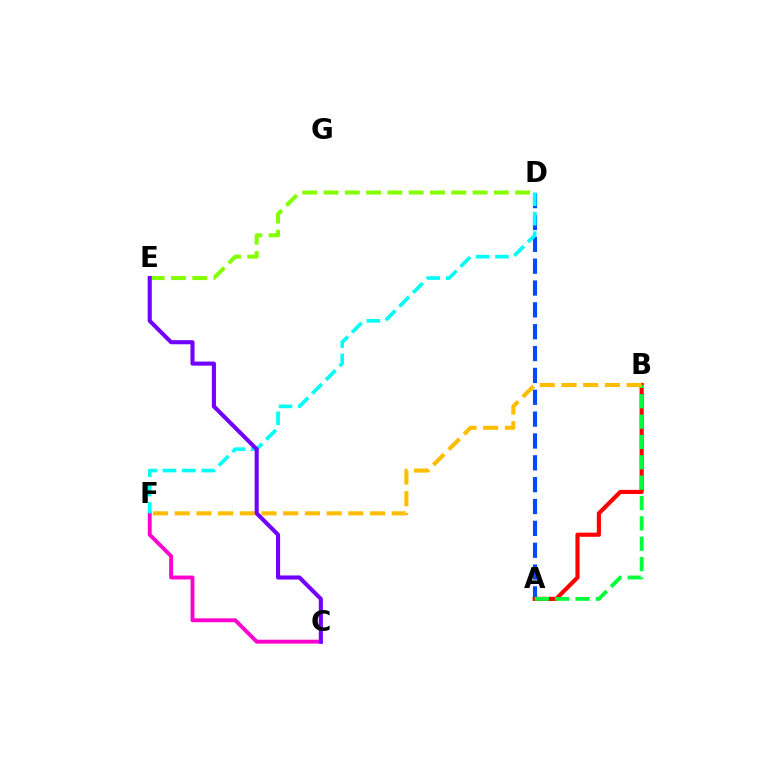{('C', 'F'): [{'color': '#ff00cf', 'line_style': 'solid', 'thickness': 2.79}], ('D', 'E'): [{'color': '#84ff00', 'line_style': 'dashed', 'thickness': 2.89}], ('A', 'D'): [{'color': '#004bff', 'line_style': 'dashed', 'thickness': 2.97}], ('D', 'F'): [{'color': '#00fff6', 'line_style': 'dashed', 'thickness': 2.64}], ('A', 'B'): [{'color': '#ff0000', 'line_style': 'solid', 'thickness': 2.98}, {'color': '#00ff39', 'line_style': 'dashed', 'thickness': 2.76}], ('B', 'F'): [{'color': '#ffbd00', 'line_style': 'dashed', 'thickness': 2.95}], ('C', 'E'): [{'color': '#7200ff', 'line_style': 'solid', 'thickness': 2.94}]}